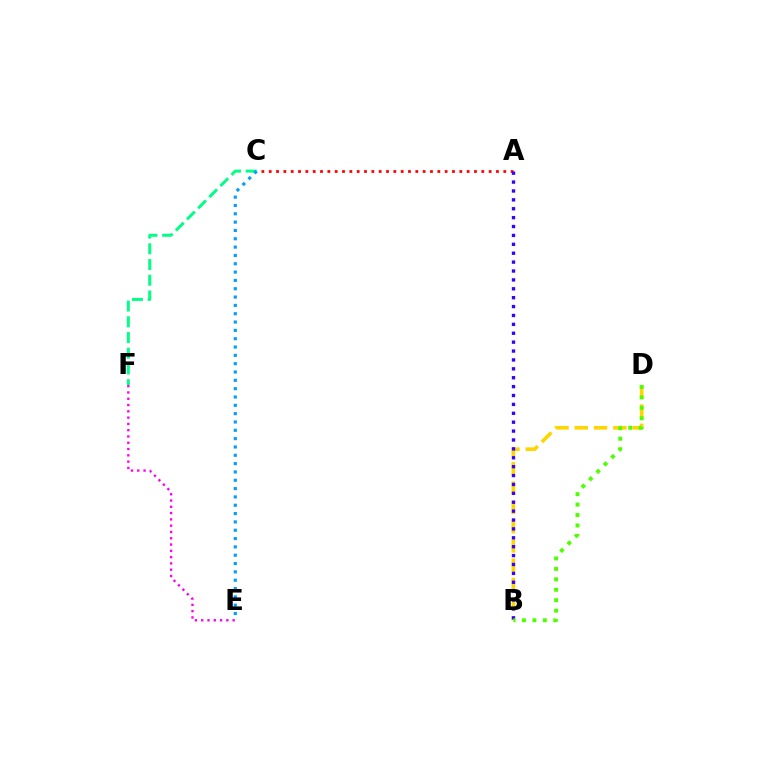{('B', 'D'): [{'color': '#ffd500', 'line_style': 'dashed', 'thickness': 2.62}, {'color': '#4fff00', 'line_style': 'dotted', 'thickness': 2.84}], ('A', 'C'): [{'color': '#ff0000', 'line_style': 'dotted', 'thickness': 1.99}], ('A', 'B'): [{'color': '#3700ff', 'line_style': 'dotted', 'thickness': 2.42}], ('C', 'F'): [{'color': '#00ff86', 'line_style': 'dashed', 'thickness': 2.14}], ('E', 'F'): [{'color': '#ff00ed', 'line_style': 'dotted', 'thickness': 1.71}], ('C', 'E'): [{'color': '#009eff', 'line_style': 'dotted', 'thickness': 2.26}]}